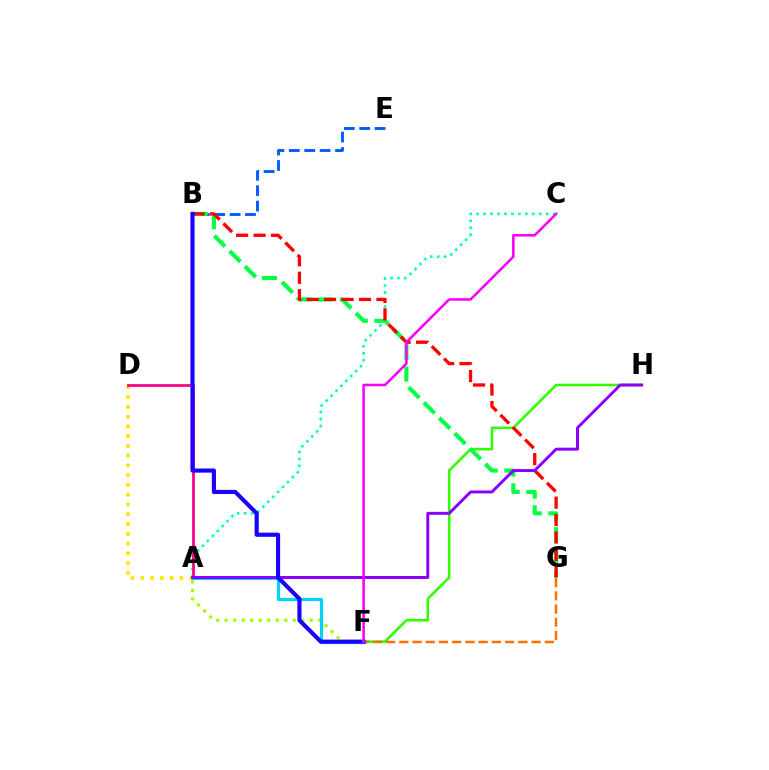{('A', 'C'): [{'color': '#00ffbb', 'line_style': 'dotted', 'thickness': 1.89}], ('A', 'D'): [{'color': '#ffe600', 'line_style': 'dotted', 'thickness': 2.65}, {'color': '#ff0088', 'line_style': 'solid', 'thickness': 1.99}], ('B', 'E'): [{'color': '#005dff', 'line_style': 'dashed', 'thickness': 2.09}], ('A', 'F'): [{'color': '#a2ff00', 'line_style': 'dotted', 'thickness': 2.31}, {'color': '#00d3ff', 'line_style': 'solid', 'thickness': 2.29}], ('F', 'H'): [{'color': '#31ff00', 'line_style': 'solid', 'thickness': 1.85}], ('B', 'G'): [{'color': '#00ff45', 'line_style': 'dashed', 'thickness': 2.95}, {'color': '#ff0000', 'line_style': 'dashed', 'thickness': 2.37}], ('F', 'G'): [{'color': '#ff7000', 'line_style': 'dashed', 'thickness': 1.8}], ('A', 'H'): [{'color': '#8a00ff', 'line_style': 'solid', 'thickness': 2.13}], ('B', 'F'): [{'color': '#1900ff', 'line_style': 'solid', 'thickness': 2.98}], ('C', 'F'): [{'color': '#fa00f9', 'line_style': 'solid', 'thickness': 1.84}]}